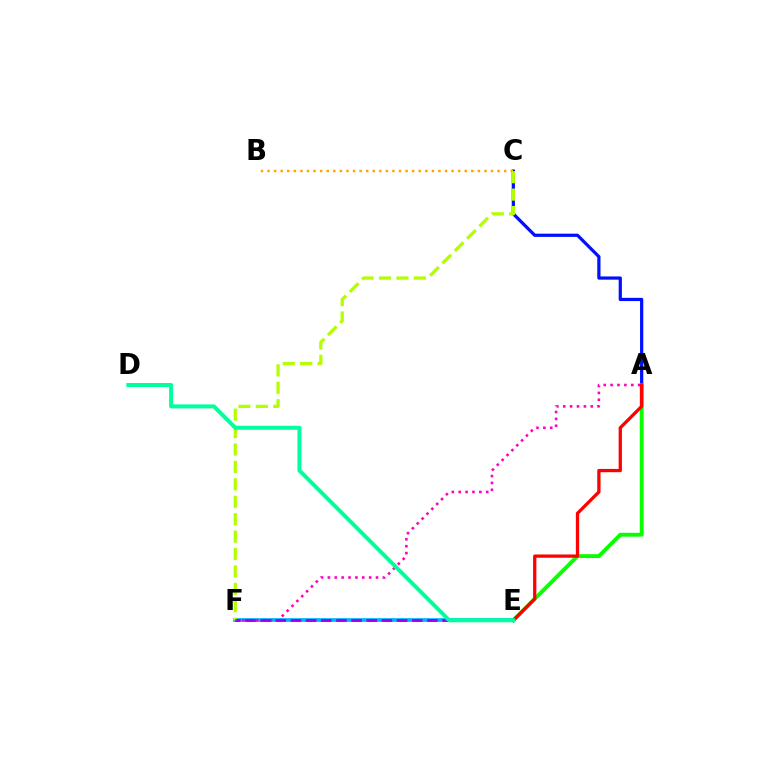{('A', 'C'): [{'color': '#0010ff', 'line_style': 'solid', 'thickness': 2.32}], ('A', 'E'): [{'color': '#08ff00', 'line_style': 'solid', 'thickness': 2.79}, {'color': '#ff0000', 'line_style': 'solid', 'thickness': 2.36}], ('E', 'F'): [{'color': '#00b5ff', 'line_style': 'solid', 'thickness': 2.68}, {'color': '#9b00ff', 'line_style': 'dashed', 'thickness': 2.06}], ('A', 'F'): [{'color': '#ff00bd', 'line_style': 'dotted', 'thickness': 1.87}], ('B', 'C'): [{'color': '#ffa500', 'line_style': 'dotted', 'thickness': 1.79}], ('C', 'F'): [{'color': '#b3ff00', 'line_style': 'dashed', 'thickness': 2.37}], ('D', 'E'): [{'color': '#00ff9d', 'line_style': 'solid', 'thickness': 2.88}]}